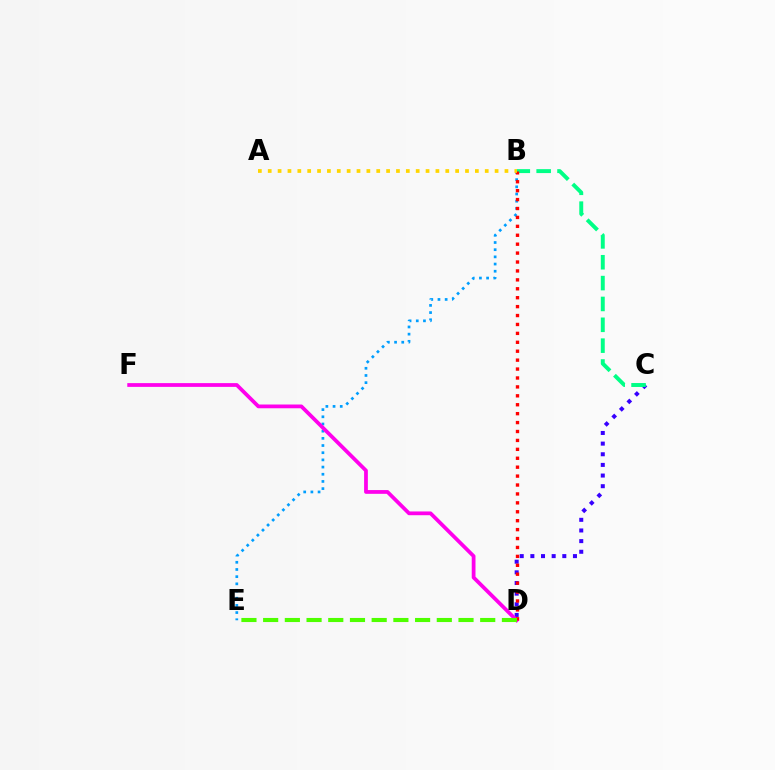{('B', 'E'): [{'color': '#009eff', 'line_style': 'dotted', 'thickness': 1.95}], ('C', 'D'): [{'color': '#3700ff', 'line_style': 'dotted', 'thickness': 2.89}], ('B', 'C'): [{'color': '#00ff86', 'line_style': 'dashed', 'thickness': 2.83}], ('D', 'F'): [{'color': '#ff00ed', 'line_style': 'solid', 'thickness': 2.71}], ('B', 'D'): [{'color': '#ff0000', 'line_style': 'dotted', 'thickness': 2.42}], ('D', 'E'): [{'color': '#4fff00', 'line_style': 'dashed', 'thickness': 2.95}], ('A', 'B'): [{'color': '#ffd500', 'line_style': 'dotted', 'thickness': 2.68}]}